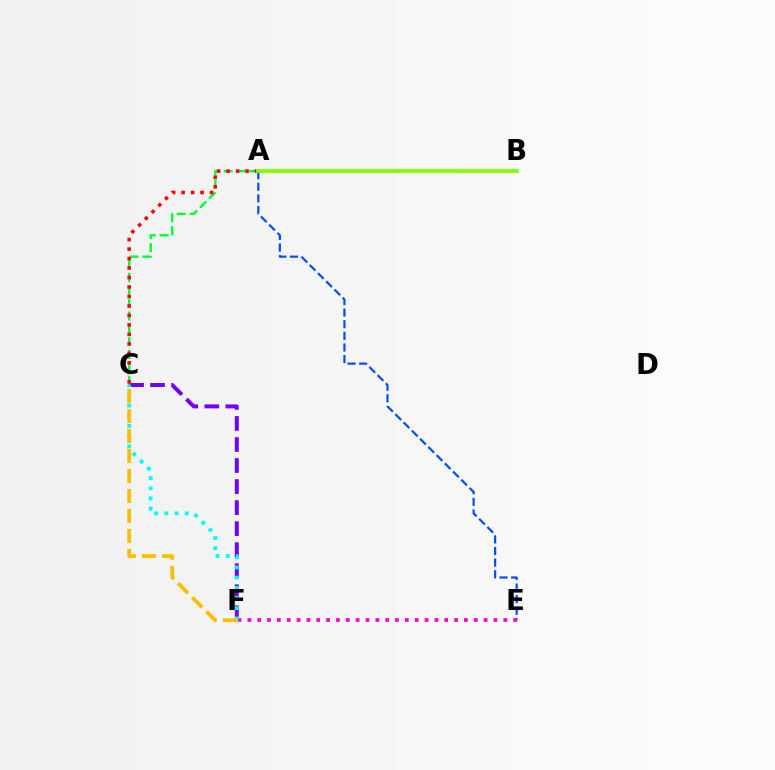{('C', 'F'): [{'color': '#7200ff', 'line_style': 'dashed', 'thickness': 2.86}, {'color': '#00fff6', 'line_style': 'dotted', 'thickness': 2.77}, {'color': '#ffbd00', 'line_style': 'dashed', 'thickness': 2.71}], ('A', 'E'): [{'color': '#004bff', 'line_style': 'dashed', 'thickness': 1.58}], ('A', 'C'): [{'color': '#00ff39', 'line_style': 'dashed', 'thickness': 1.75}, {'color': '#ff0000', 'line_style': 'dotted', 'thickness': 2.58}], ('E', 'F'): [{'color': '#ff00cf', 'line_style': 'dotted', 'thickness': 2.67}], ('A', 'B'): [{'color': '#84ff00', 'line_style': 'solid', 'thickness': 2.68}]}